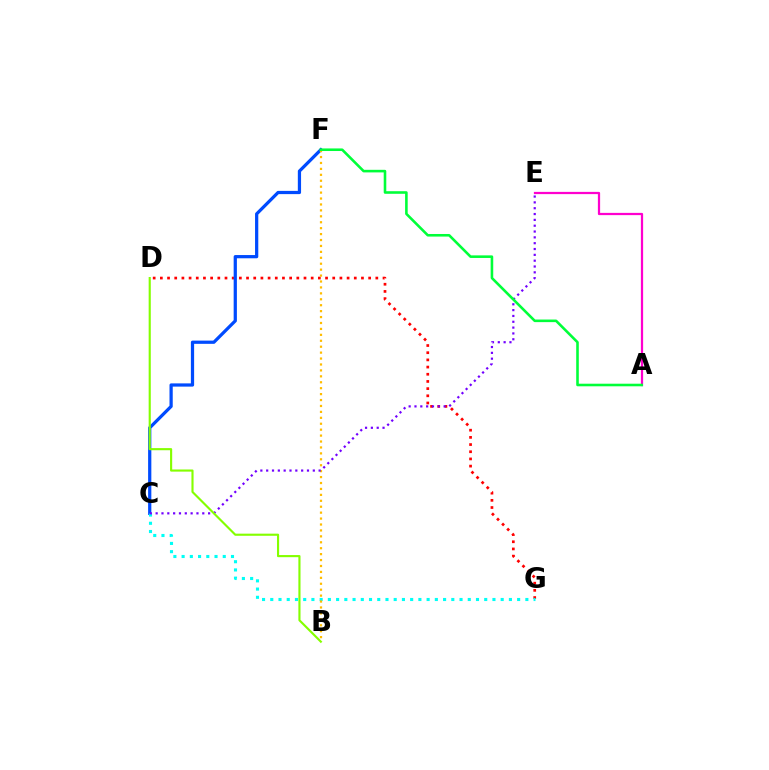{('D', 'G'): [{'color': '#ff0000', 'line_style': 'dotted', 'thickness': 1.95}], ('C', 'F'): [{'color': '#004bff', 'line_style': 'solid', 'thickness': 2.33}], ('C', 'G'): [{'color': '#00fff6', 'line_style': 'dotted', 'thickness': 2.24}], ('B', 'F'): [{'color': '#ffbd00', 'line_style': 'dotted', 'thickness': 1.61}], ('C', 'E'): [{'color': '#7200ff', 'line_style': 'dotted', 'thickness': 1.58}], ('B', 'D'): [{'color': '#84ff00', 'line_style': 'solid', 'thickness': 1.54}], ('A', 'E'): [{'color': '#ff00cf', 'line_style': 'solid', 'thickness': 1.61}], ('A', 'F'): [{'color': '#00ff39', 'line_style': 'solid', 'thickness': 1.86}]}